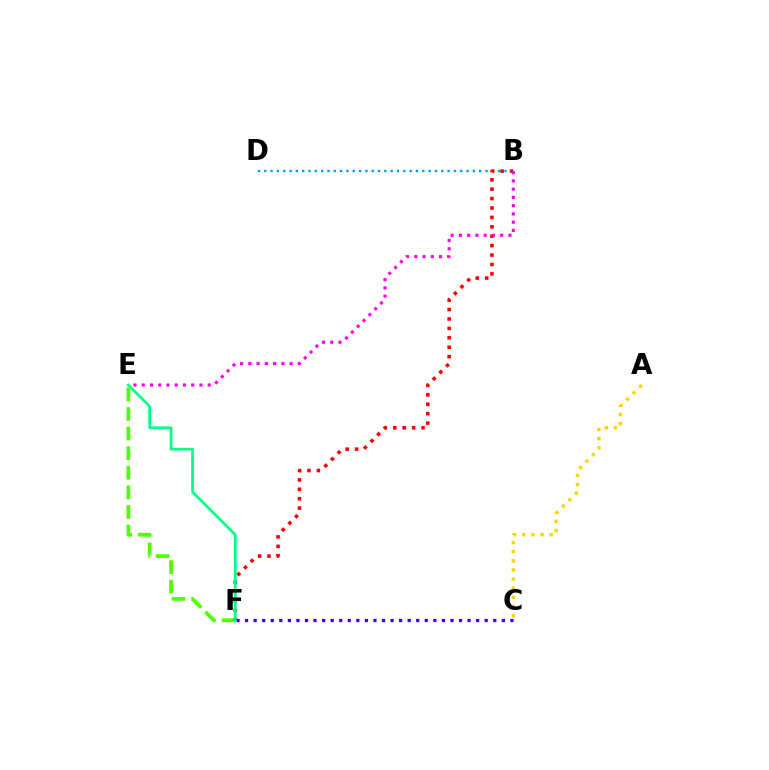{('A', 'C'): [{'color': '#ffd500', 'line_style': 'dotted', 'thickness': 2.48}], ('E', 'F'): [{'color': '#4fff00', 'line_style': 'dashed', 'thickness': 2.66}, {'color': '#00ff86', 'line_style': 'solid', 'thickness': 1.95}], ('B', 'D'): [{'color': '#009eff', 'line_style': 'dotted', 'thickness': 1.72}], ('C', 'F'): [{'color': '#3700ff', 'line_style': 'dotted', 'thickness': 2.33}], ('B', 'F'): [{'color': '#ff0000', 'line_style': 'dotted', 'thickness': 2.56}], ('B', 'E'): [{'color': '#ff00ed', 'line_style': 'dotted', 'thickness': 2.24}]}